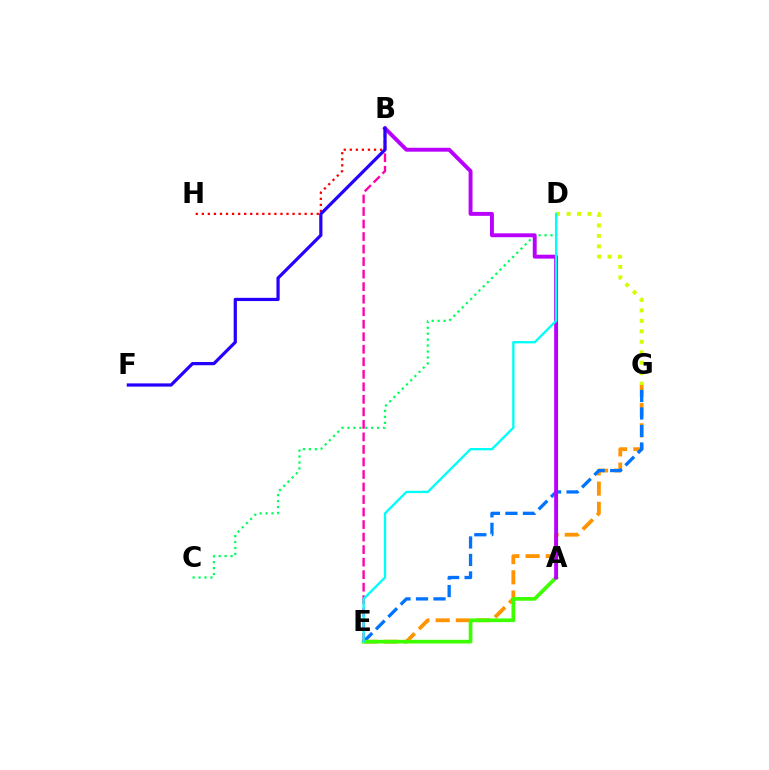{('E', 'G'): [{'color': '#ff9400', 'line_style': 'dashed', 'thickness': 2.75}, {'color': '#0074ff', 'line_style': 'dashed', 'thickness': 2.38}], ('C', 'D'): [{'color': '#00ff5c', 'line_style': 'dotted', 'thickness': 1.61}], ('A', 'E'): [{'color': '#3dff00', 'line_style': 'solid', 'thickness': 2.66}], ('D', 'G'): [{'color': '#d1ff00', 'line_style': 'dotted', 'thickness': 2.84}], ('B', 'E'): [{'color': '#ff00ac', 'line_style': 'dashed', 'thickness': 1.7}], ('A', 'B'): [{'color': '#b900ff', 'line_style': 'solid', 'thickness': 2.81}], ('B', 'H'): [{'color': '#ff0000', 'line_style': 'dotted', 'thickness': 1.64}], ('D', 'E'): [{'color': '#00fff6', 'line_style': 'solid', 'thickness': 1.68}], ('B', 'F'): [{'color': '#2500ff', 'line_style': 'solid', 'thickness': 2.31}]}